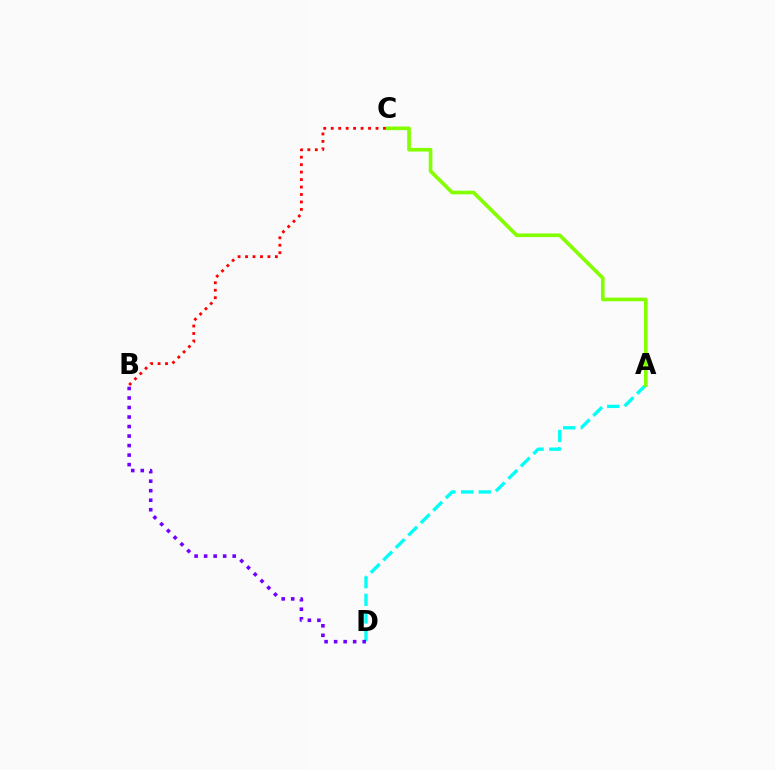{('A', 'D'): [{'color': '#00fff6', 'line_style': 'dashed', 'thickness': 2.4}], ('A', 'C'): [{'color': '#84ff00', 'line_style': 'solid', 'thickness': 2.63}], ('B', 'D'): [{'color': '#7200ff', 'line_style': 'dotted', 'thickness': 2.59}], ('B', 'C'): [{'color': '#ff0000', 'line_style': 'dotted', 'thickness': 2.03}]}